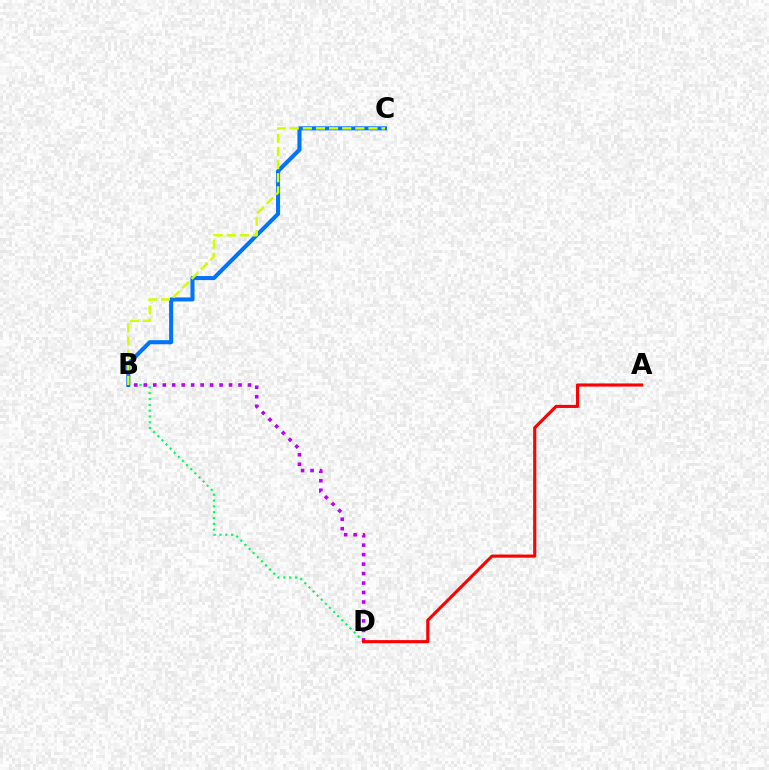{('B', 'D'): [{'color': '#00ff5c', 'line_style': 'dotted', 'thickness': 1.58}, {'color': '#b900ff', 'line_style': 'dotted', 'thickness': 2.57}], ('B', 'C'): [{'color': '#0074ff', 'line_style': 'solid', 'thickness': 2.92}, {'color': '#d1ff00', 'line_style': 'dashed', 'thickness': 1.78}], ('A', 'D'): [{'color': '#ff0000', 'line_style': 'solid', 'thickness': 2.24}]}